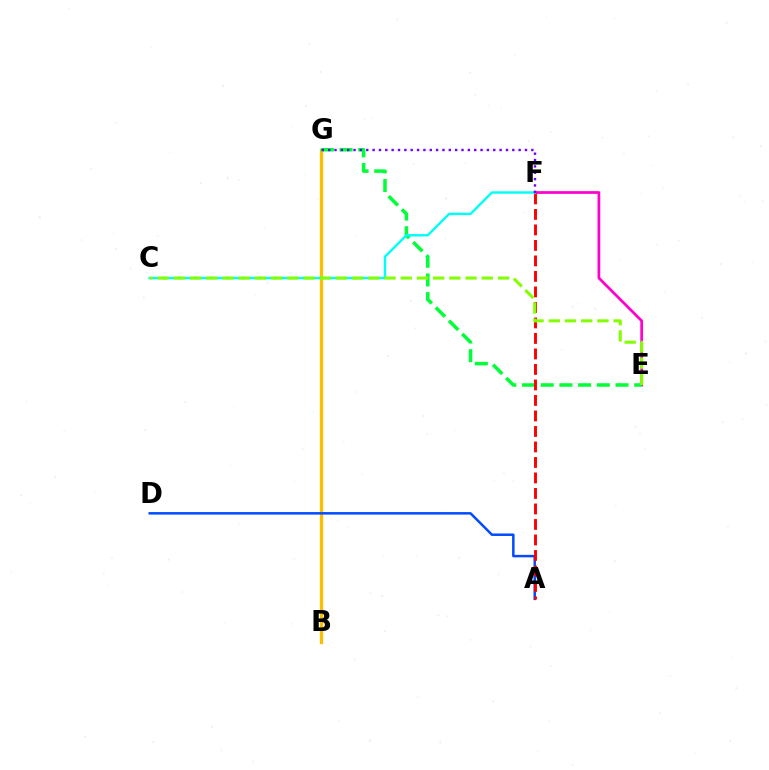{('E', 'F'): [{'color': '#ff00cf', 'line_style': 'solid', 'thickness': 1.96}], ('B', 'G'): [{'color': '#ffbd00', 'line_style': 'solid', 'thickness': 2.36}], ('A', 'D'): [{'color': '#004bff', 'line_style': 'solid', 'thickness': 1.79}], ('E', 'G'): [{'color': '#00ff39', 'line_style': 'dashed', 'thickness': 2.54}], ('A', 'F'): [{'color': '#ff0000', 'line_style': 'dashed', 'thickness': 2.11}], ('C', 'F'): [{'color': '#00fff6', 'line_style': 'solid', 'thickness': 1.74}], ('F', 'G'): [{'color': '#7200ff', 'line_style': 'dotted', 'thickness': 1.73}], ('C', 'E'): [{'color': '#84ff00', 'line_style': 'dashed', 'thickness': 2.2}]}